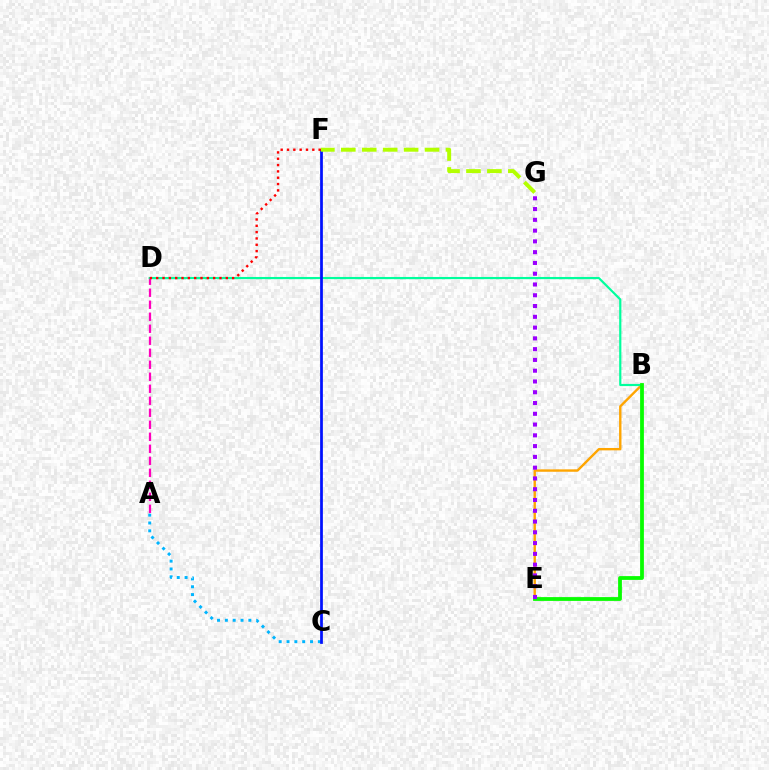{('A', 'D'): [{'color': '#ff00bd', 'line_style': 'dashed', 'thickness': 1.63}], ('A', 'C'): [{'color': '#00b5ff', 'line_style': 'dotted', 'thickness': 2.13}], ('B', 'E'): [{'color': '#ffa500', 'line_style': 'solid', 'thickness': 1.72}, {'color': '#08ff00', 'line_style': 'solid', 'thickness': 2.73}], ('B', 'D'): [{'color': '#00ff9d', 'line_style': 'solid', 'thickness': 1.57}], ('E', 'G'): [{'color': '#9b00ff', 'line_style': 'dotted', 'thickness': 2.93}], ('C', 'F'): [{'color': '#0010ff', 'line_style': 'solid', 'thickness': 1.97}], ('F', 'G'): [{'color': '#b3ff00', 'line_style': 'dashed', 'thickness': 2.84}], ('D', 'F'): [{'color': '#ff0000', 'line_style': 'dotted', 'thickness': 1.72}]}